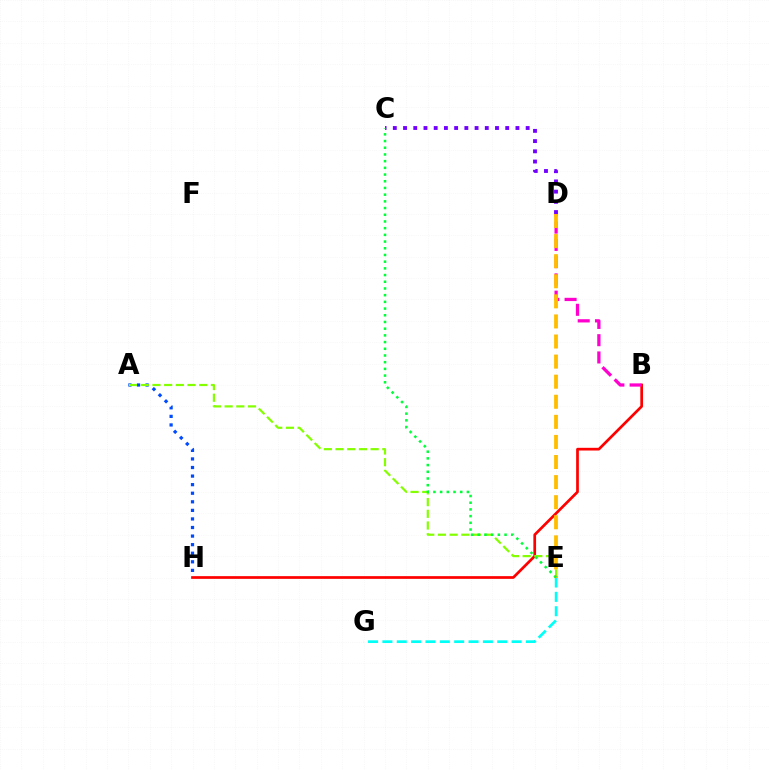{('A', 'H'): [{'color': '#004bff', 'line_style': 'dotted', 'thickness': 2.33}], ('B', 'H'): [{'color': '#ff0000', 'line_style': 'solid', 'thickness': 1.95}], ('B', 'D'): [{'color': '#ff00cf', 'line_style': 'dashed', 'thickness': 2.34}], ('A', 'E'): [{'color': '#84ff00', 'line_style': 'dashed', 'thickness': 1.59}], ('C', 'D'): [{'color': '#7200ff', 'line_style': 'dotted', 'thickness': 2.78}], ('E', 'G'): [{'color': '#00fff6', 'line_style': 'dashed', 'thickness': 1.95}], ('D', 'E'): [{'color': '#ffbd00', 'line_style': 'dashed', 'thickness': 2.73}], ('C', 'E'): [{'color': '#00ff39', 'line_style': 'dotted', 'thickness': 1.82}]}